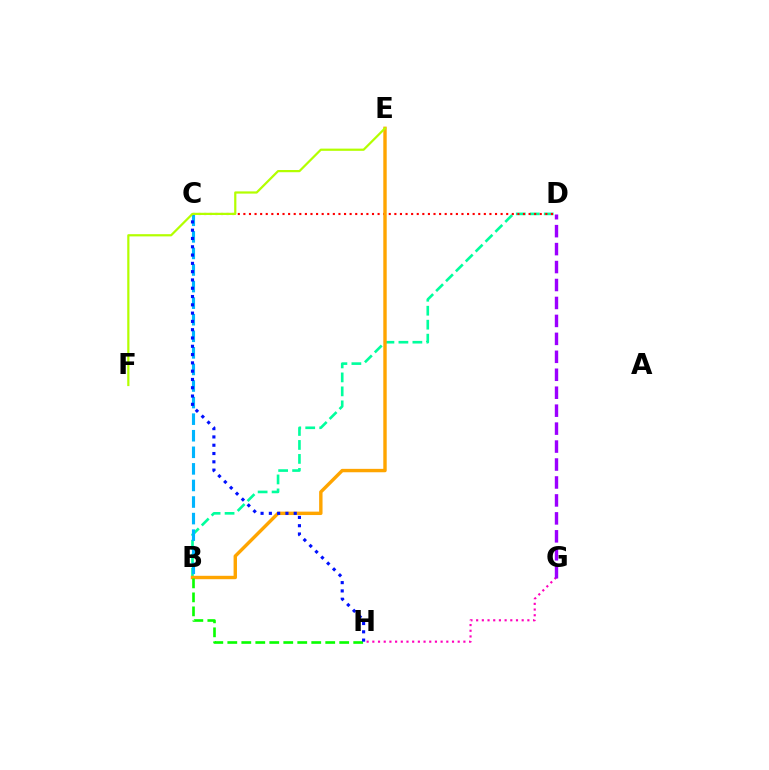{('G', 'H'): [{'color': '#ff00bd', 'line_style': 'dotted', 'thickness': 1.55}], ('B', 'D'): [{'color': '#00ff9d', 'line_style': 'dashed', 'thickness': 1.9}], ('C', 'D'): [{'color': '#ff0000', 'line_style': 'dotted', 'thickness': 1.52}], ('D', 'G'): [{'color': '#9b00ff', 'line_style': 'dashed', 'thickness': 2.44}], ('B', 'E'): [{'color': '#ffa500', 'line_style': 'solid', 'thickness': 2.45}], ('B', 'C'): [{'color': '#00b5ff', 'line_style': 'dashed', 'thickness': 2.25}], ('B', 'H'): [{'color': '#08ff00', 'line_style': 'dashed', 'thickness': 1.9}], ('C', 'H'): [{'color': '#0010ff', 'line_style': 'dotted', 'thickness': 2.25}], ('E', 'F'): [{'color': '#b3ff00', 'line_style': 'solid', 'thickness': 1.6}]}